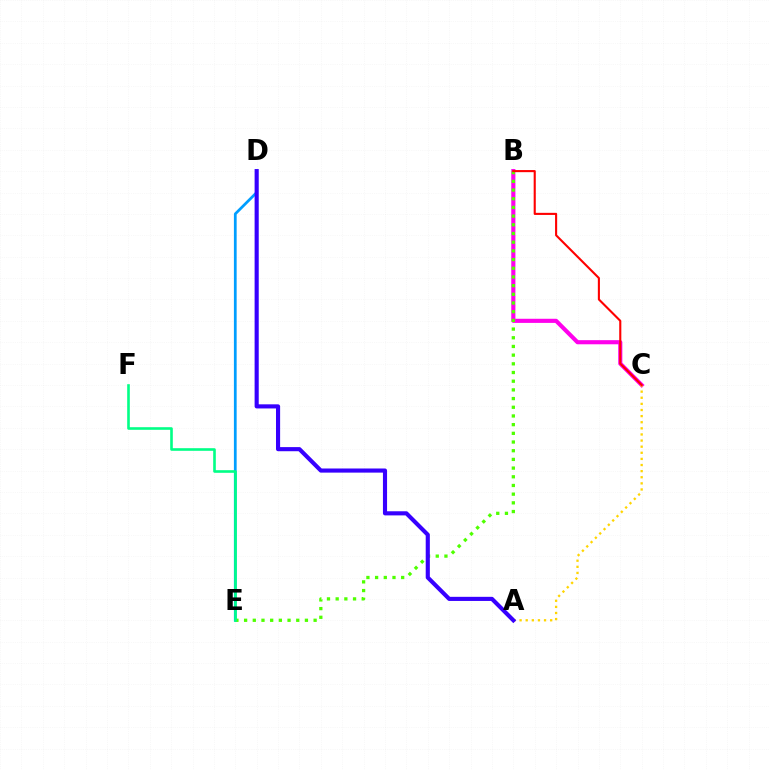{('D', 'E'): [{'color': '#009eff', 'line_style': 'solid', 'thickness': 1.98}], ('B', 'C'): [{'color': '#ff00ed', 'line_style': 'solid', 'thickness': 2.97}, {'color': '#ff0000', 'line_style': 'solid', 'thickness': 1.52}], ('B', 'E'): [{'color': '#4fff00', 'line_style': 'dotted', 'thickness': 2.36}], ('A', 'C'): [{'color': '#ffd500', 'line_style': 'dotted', 'thickness': 1.66}], ('E', 'F'): [{'color': '#00ff86', 'line_style': 'solid', 'thickness': 1.89}], ('A', 'D'): [{'color': '#3700ff', 'line_style': 'solid', 'thickness': 2.97}]}